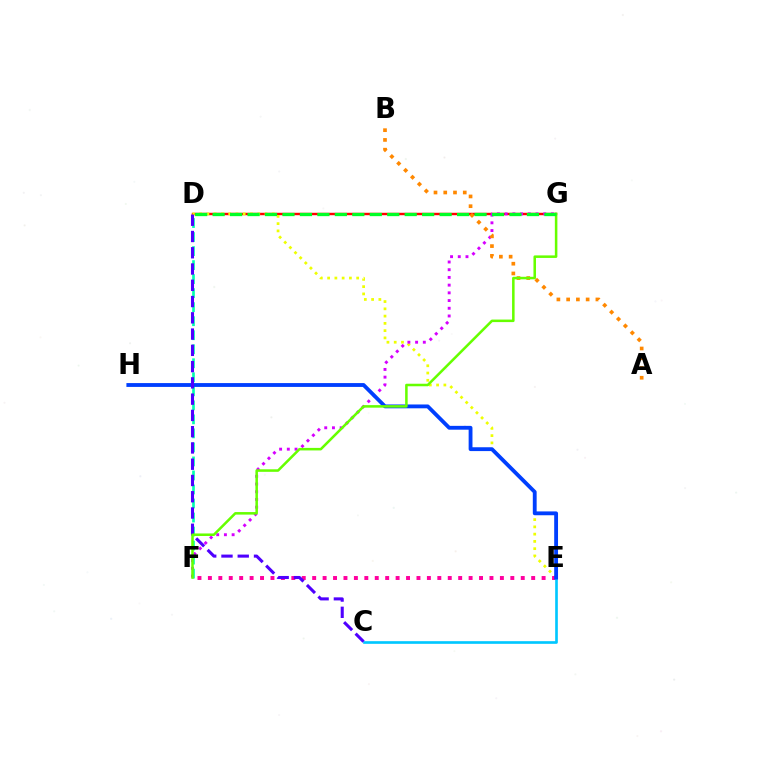{('D', 'G'): [{'color': '#ff0000', 'line_style': 'solid', 'thickness': 1.75}, {'color': '#00ff27', 'line_style': 'dashed', 'thickness': 2.37}], ('D', 'E'): [{'color': '#eeff00', 'line_style': 'dotted', 'thickness': 1.97}], ('E', 'F'): [{'color': '#ff00a0', 'line_style': 'dotted', 'thickness': 2.83}], ('F', 'G'): [{'color': '#d600ff', 'line_style': 'dotted', 'thickness': 2.1}, {'color': '#66ff00', 'line_style': 'solid', 'thickness': 1.82}], ('D', 'F'): [{'color': '#00ffaf', 'line_style': 'dashed', 'thickness': 1.91}], ('C', 'E'): [{'color': '#00c7ff', 'line_style': 'solid', 'thickness': 1.91}], ('A', 'B'): [{'color': '#ff8800', 'line_style': 'dotted', 'thickness': 2.65}], ('E', 'H'): [{'color': '#003fff', 'line_style': 'solid', 'thickness': 2.76}], ('C', 'D'): [{'color': '#4f00ff', 'line_style': 'dashed', 'thickness': 2.21}]}